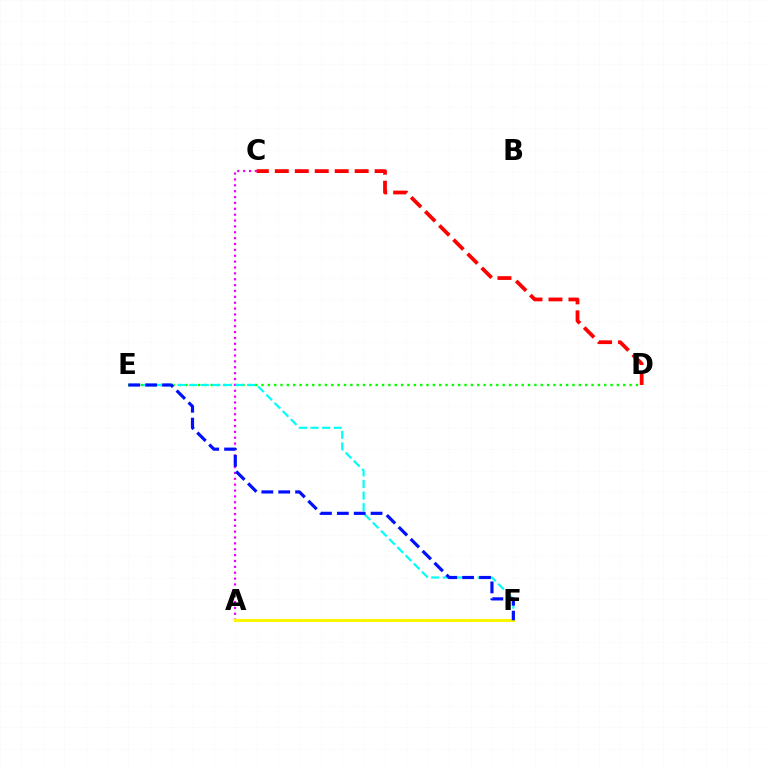{('A', 'C'): [{'color': '#ee00ff', 'line_style': 'dotted', 'thickness': 1.59}], ('D', 'E'): [{'color': '#08ff00', 'line_style': 'dotted', 'thickness': 1.72}], ('C', 'D'): [{'color': '#ff0000', 'line_style': 'dashed', 'thickness': 2.71}], ('E', 'F'): [{'color': '#00fff6', 'line_style': 'dashed', 'thickness': 1.57}, {'color': '#0010ff', 'line_style': 'dashed', 'thickness': 2.29}], ('A', 'F'): [{'color': '#fcf500', 'line_style': 'solid', 'thickness': 2.23}]}